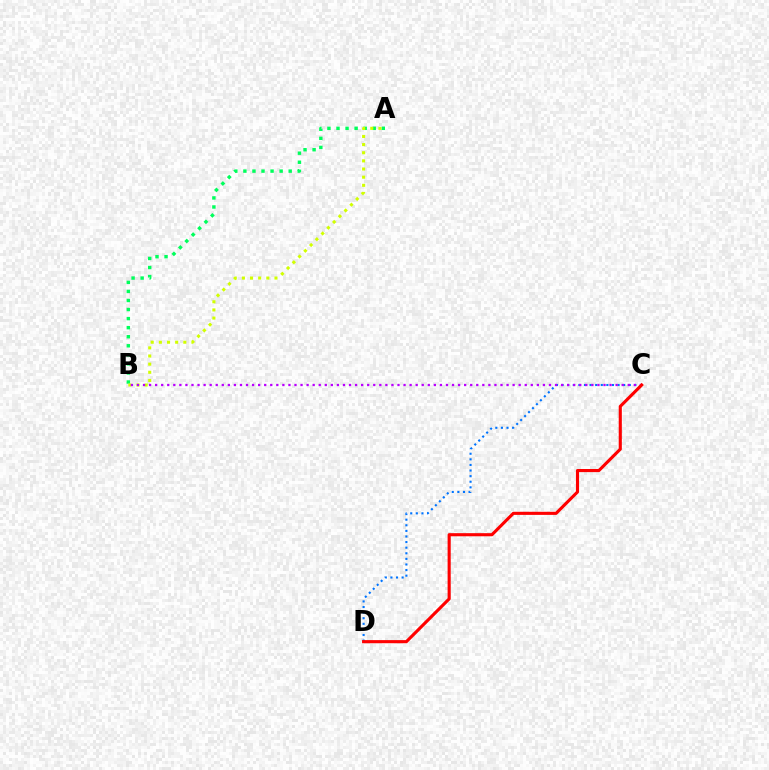{('C', 'D'): [{'color': '#0074ff', 'line_style': 'dotted', 'thickness': 1.52}, {'color': '#ff0000', 'line_style': 'solid', 'thickness': 2.24}], ('A', 'B'): [{'color': '#00ff5c', 'line_style': 'dotted', 'thickness': 2.46}, {'color': '#d1ff00', 'line_style': 'dotted', 'thickness': 2.21}], ('B', 'C'): [{'color': '#b900ff', 'line_style': 'dotted', 'thickness': 1.65}]}